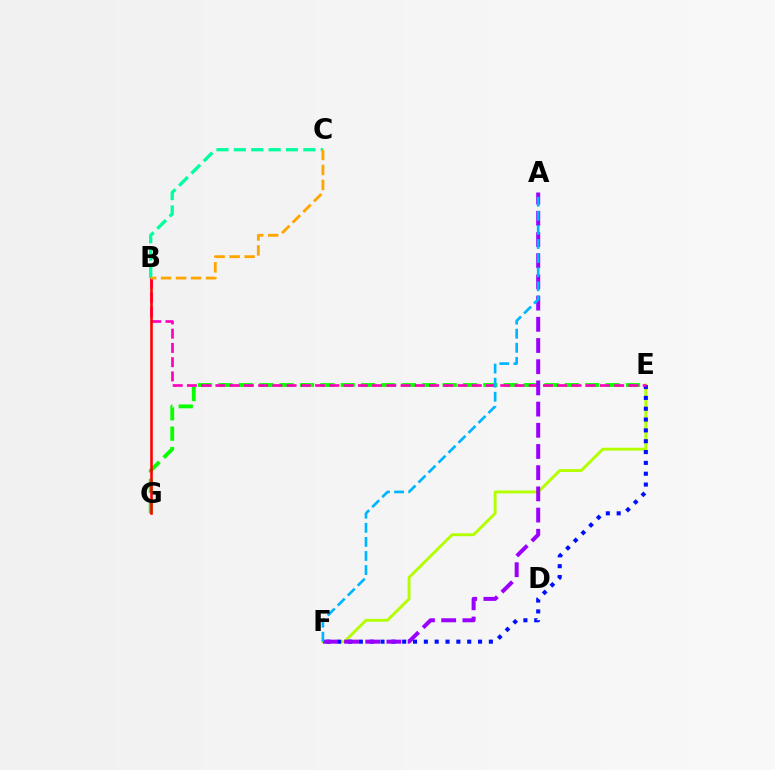{('E', 'G'): [{'color': '#08ff00', 'line_style': 'dashed', 'thickness': 2.77}], ('E', 'F'): [{'color': '#b3ff00', 'line_style': 'solid', 'thickness': 2.08}, {'color': '#0010ff', 'line_style': 'dotted', 'thickness': 2.94}], ('B', 'E'): [{'color': '#ff00bd', 'line_style': 'dashed', 'thickness': 1.93}], ('A', 'F'): [{'color': '#9b00ff', 'line_style': 'dashed', 'thickness': 2.88}, {'color': '#00b5ff', 'line_style': 'dashed', 'thickness': 1.92}], ('B', 'G'): [{'color': '#ff0000', 'line_style': 'solid', 'thickness': 1.86}], ('B', 'C'): [{'color': '#00ff9d', 'line_style': 'dashed', 'thickness': 2.36}, {'color': '#ffa500', 'line_style': 'dashed', 'thickness': 2.04}]}